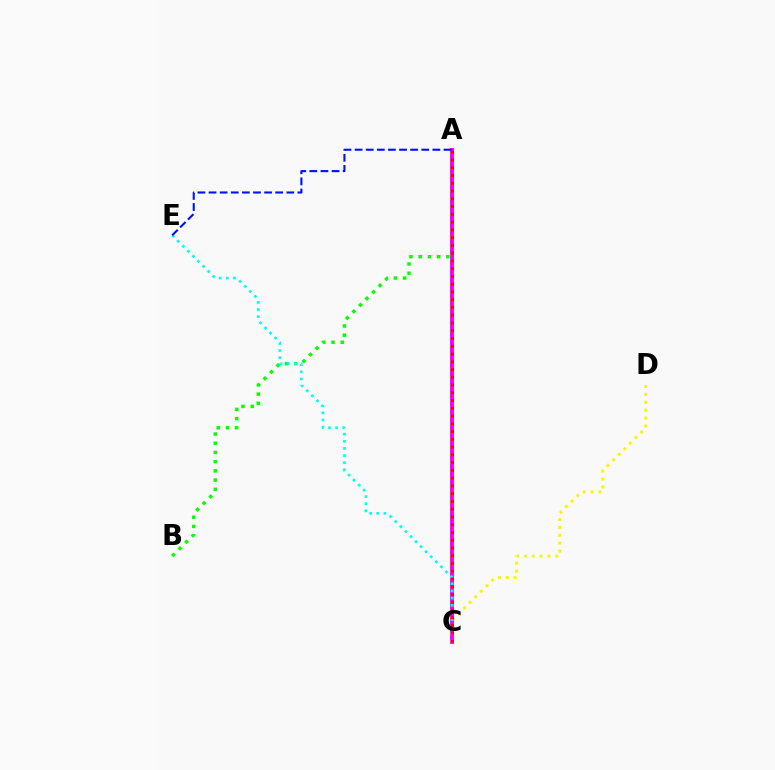{('C', 'D'): [{'color': '#fcf500', 'line_style': 'dotted', 'thickness': 2.14}], ('A', 'B'): [{'color': '#08ff00', 'line_style': 'dotted', 'thickness': 2.51}], ('A', 'C'): [{'color': '#ee00ff', 'line_style': 'solid', 'thickness': 2.79}, {'color': '#ff0000', 'line_style': 'dotted', 'thickness': 2.11}], ('C', 'E'): [{'color': '#00fff6', 'line_style': 'dotted', 'thickness': 1.94}], ('A', 'E'): [{'color': '#0010ff', 'line_style': 'dashed', 'thickness': 1.51}]}